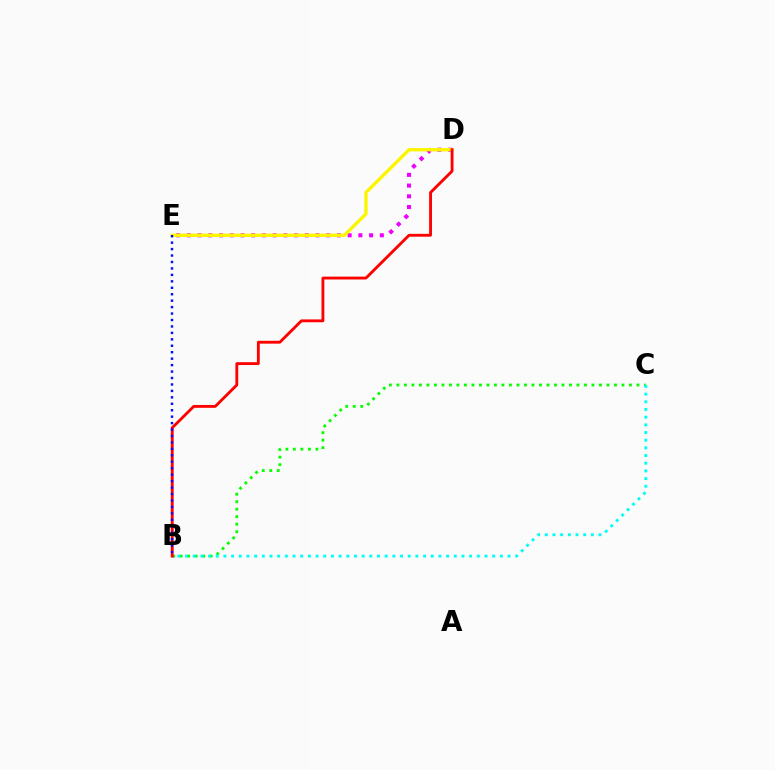{('B', 'C'): [{'color': '#08ff00', 'line_style': 'dotted', 'thickness': 2.04}, {'color': '#00fff6', 'line_style': 'dotted', 'thickness': 2.09}], ('D', 'E'): [{'color': '#ee00ff', 'line_style': 'dotted', 'thickness': 2.91}, {'color': '#fcf500', 'line_style': 'solid', 'thickness': 2.41}], ('B', 'D'): [{'color': '#ff0000', 'line_style': 'solid', 'thickness': 2.05}], ('B', 'E'): [{'color': '#0010ff', 'line_style': 'dotted', 'thickness': 1.75}]}